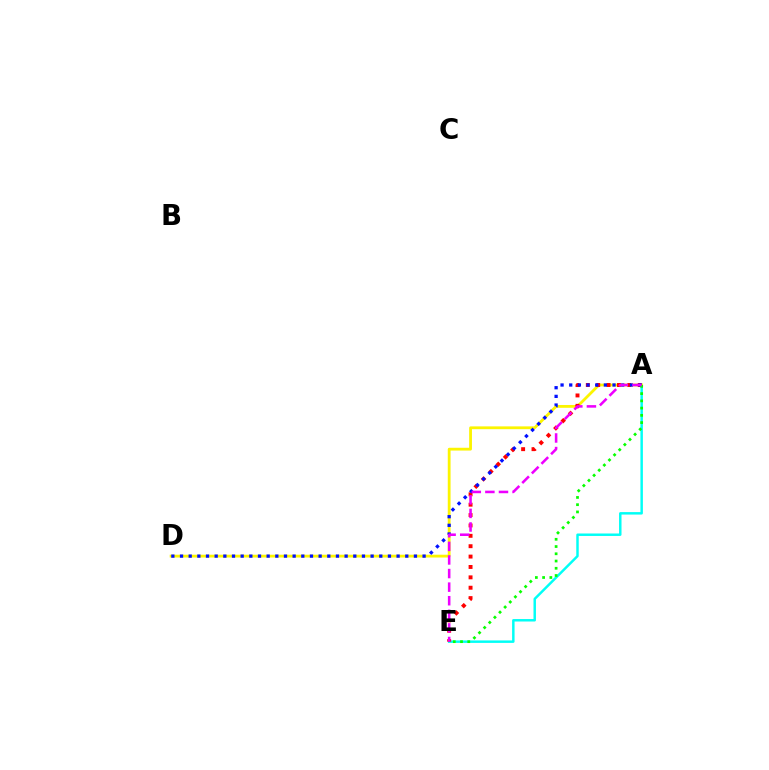{('A', 'E'): [{'color': '#00fff6', 'line_style': 'solid', 'thickness': 1.77}, {'color': '#ff0000', 'line_style': 'dotted', 'thickness': 2.82}, {'color': '#08ff00', 'line_style': 'dotted', 'thickness': 1.97}, {'color': '#ee00ff', 'line_style': 'dashed', 'thickness': 1.85}], ('A', 'D'): [{'color': '#fcf500', 'line_style': 'solid', 'thickness': 2.02}, {'color': '#0010ff', 'line_style': 'dotted', 'thickness': 2.35}]}